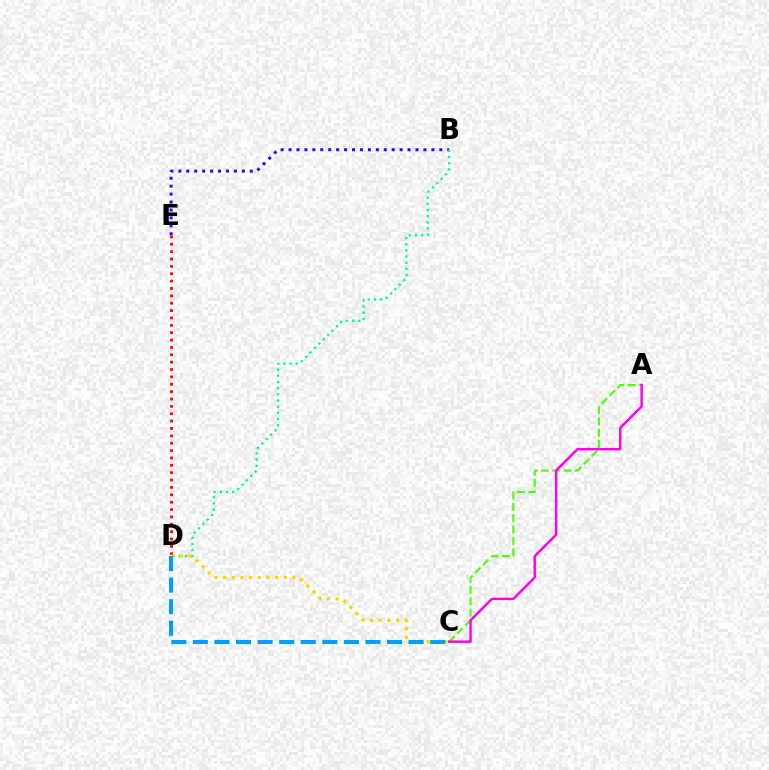{('B', 'E'): [{'color': '#3700ff', 'line_style': 'dotted', 'thickness': 2.16}], ('D', 'E'): [{'color': '#ff0000', 'line_style': 'dotted', 'thickness': 2.0}], ('A', 'C'): [{'color': '#4fff00', 'line_style': 'dashed', 'thickness': 1.54}, {'color': '#ff00ed', 'line_style': 'solid', 'thickness': 1.77}], ('B', 'D'): [{'color': '#00ff86', 'line_style': 'dotted', 'thickness': 1.68}], ('C', 'D'): [{'color': '#ffd500', 'line_style': 'dotted', 'thickness': 2.36}, {'color': '#009eff', 'line_style': 'dashed', 'thickness': 2.93}]}